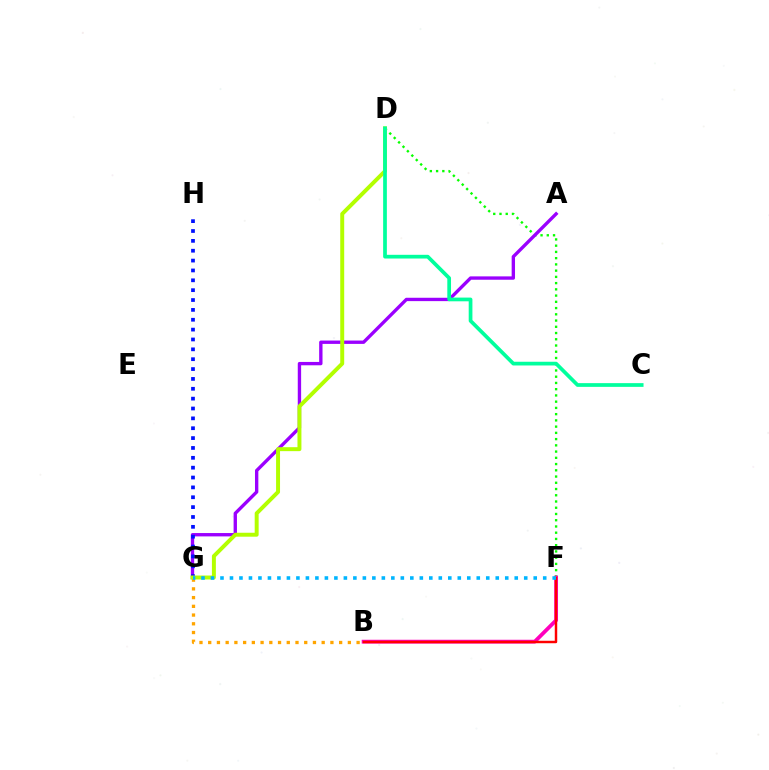{('D', 'F'): [{'color': '#08ff00', 'line_style': 'dotted', 'thickness': 1.7}], ('B', 'F'): [{'color': '#ff00bd', 'line_style': 'solid', 'thickness': 2.74}, {'color': '#ff0000', 'line_style': 'solid', 'thickness': 1.77}], ('B', 'G'): [{'color': '#ffa500', 'line_style': 'dotted', 'thickness': 2.37}], ('A', 'G'): [{'color': '#9b00ff', 'line_style': 'solid', 'thickness': 2.42}], ('G', 'H'): [{'color': '#0010ff', 'line_style': 'dotted', 'thickness': 2.68}], ('D', 'G'): [{'color': '#b3ff00', 'line_style': 'solid', 'thickness': 2.85}], ('C', 'D'): [{'color': '#00ff9d', 'line_style': 'solid', 'thickness': 2.67}], ('F', 'G'): [{'color': '#00b5ff', 'line_style': 'dotted', 'thickness': 2.58}]}